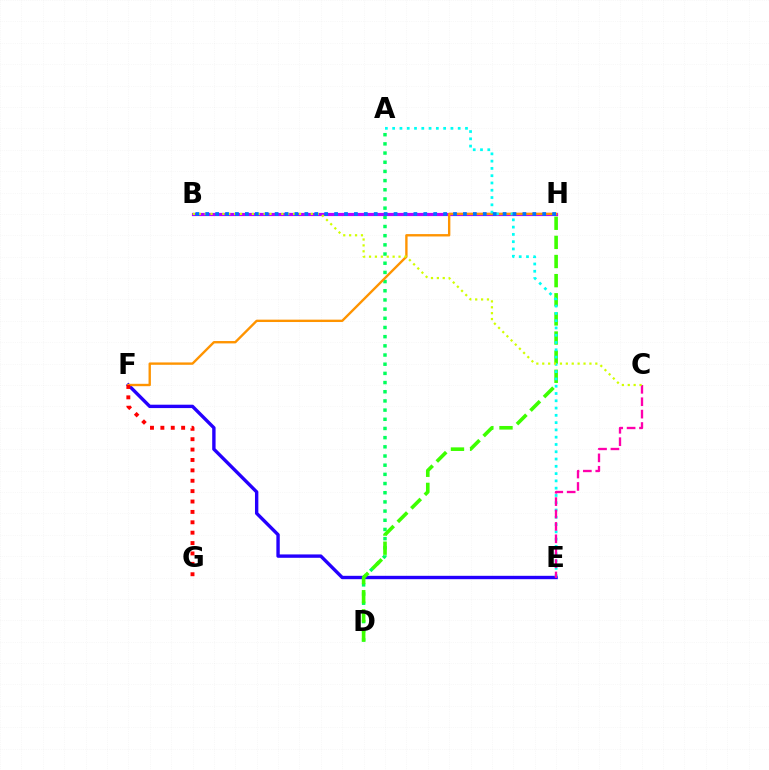{('A', 'D'): [{'color': '#00ff5c', 'line_style': 'dotted', 'thickness': 2.49}], ('E', 'F'): [{'color': '#2500ff', 'line_style': 'solid', 'thickness': 2.43}], ('B', 'H'): [{'color': '#b900ff', 'line_style': 'solid', 'thickness': 2.28}, {'color': '#0074ff', 'line_style': 'dotted', 'thickness': 2.69}], ('F', 'H'): [{'color': '#ff9400', 'line_style': 'solid', 'thickness': 1.71}], ('D', 'H'): [{'color': '#3dff00', 'line_style': 'dashed', 'thickness': 2.6}], ('A', 'E'): [{'color': '#00fff6', 'line_style': 'dotted', 'thickness': 1.98}], ('F', 'G'): [{'color': '#ff0000', 'line_style': 'dotted', 'thickness': 2.82}], ('C', 'E'): [{'color': '#ff00ac', 'line_style': 'dashed', 'thickness': 1.68}], ('B', 'C'): [{'color': '#d1ff00', 'line_style': 'dotted', 'thickness': 1.6}]}